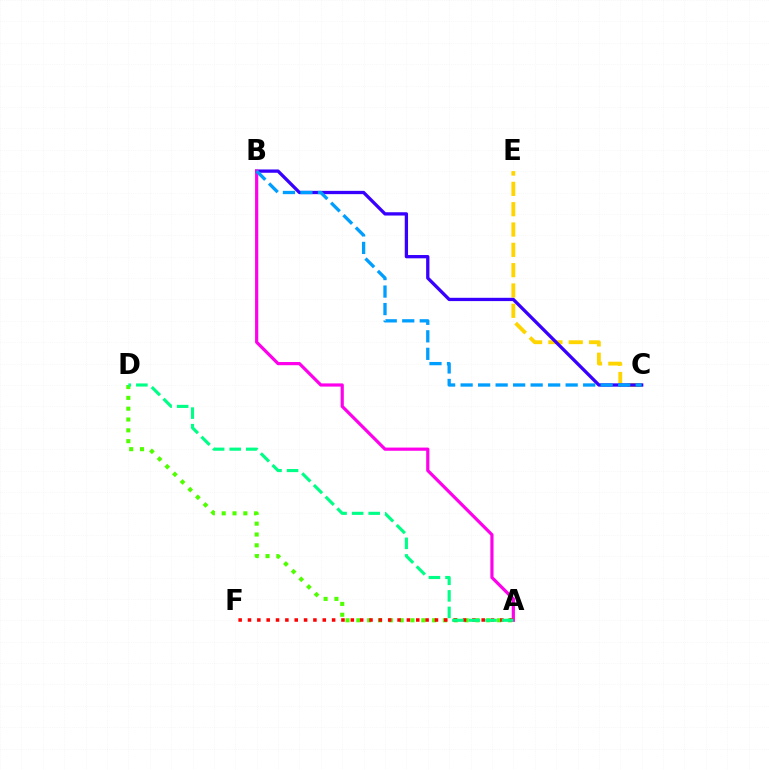{('C', 'E'): [{'color': '#ffd500', 'line_style': 'dashed', 'thickness': 2.76}], ('B', 'C'): [{'color': '#3700ff', 'line_style': 'solid', 'thickness': 2.37}, {'color': '#009eff', 'line_style': 'dashed', 'thickness': 2.38}], ('A', 'B'): [{'color': '#ff00ed', 'line_style': 'solid', 'thickness': 2.3}], ('A', 'D'): [{'color': '#4fff00', 'line_style': 'dotted', 'thickness': 2.94}, {'color': '#00ff86', 'line_style': 'dashed', 'thickness': 2.25}], ('A', 'F'): [{'color': '#ff0000', 'line_style': 'dotted', 'thickness': 2.54}]}